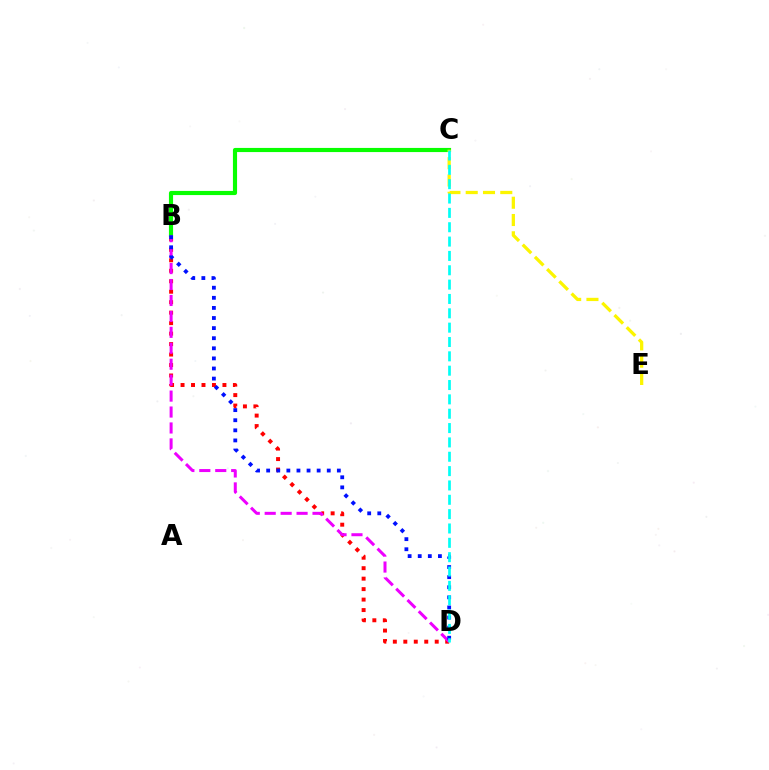{('B', 'D'): [{'color': '#ff0000', 'line_style': 'dotted', 'thickness': 2.84}, {'color': '#ee00ff', 'line_style': 'dashed', 'thickness': 2.17}, {'color': '#0010ff', 'line_style': 'dotted', 'thickness': 2.74}], ('B', 'C'): [{'color': '#08ff00', 'line_style': 'solid', 'thickness': 2.98}], ('C', 'E'): [{'color': '#fcf500', 'line_style': 'dashed', 'thickness': 2.35}], ('C', 'D'): [{'color': '#00fff6', 'line_style': 'dashed', 'thickness': 1.95}]}